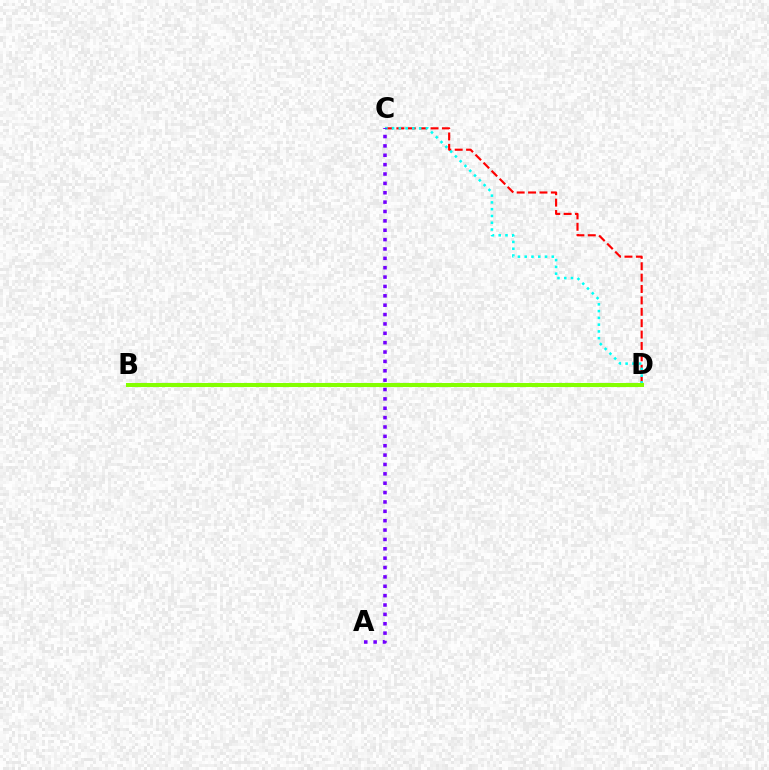{('C', 'D'): [{'color': '#ff0000', 'line_style': 'dashed', 'thickness': 1.55}, {'color': '#00fff6', 'line_style': 'dotted', 'thickness': 1.84}], ('A', 'C'): [{'color': '#7200ff', 'line_style': 'dotted', 'thickness': 2.55}], ('B', 'D'): [{'color': '#84ff00', 'line_style': 'solid', 'thickness': 2.91}]}